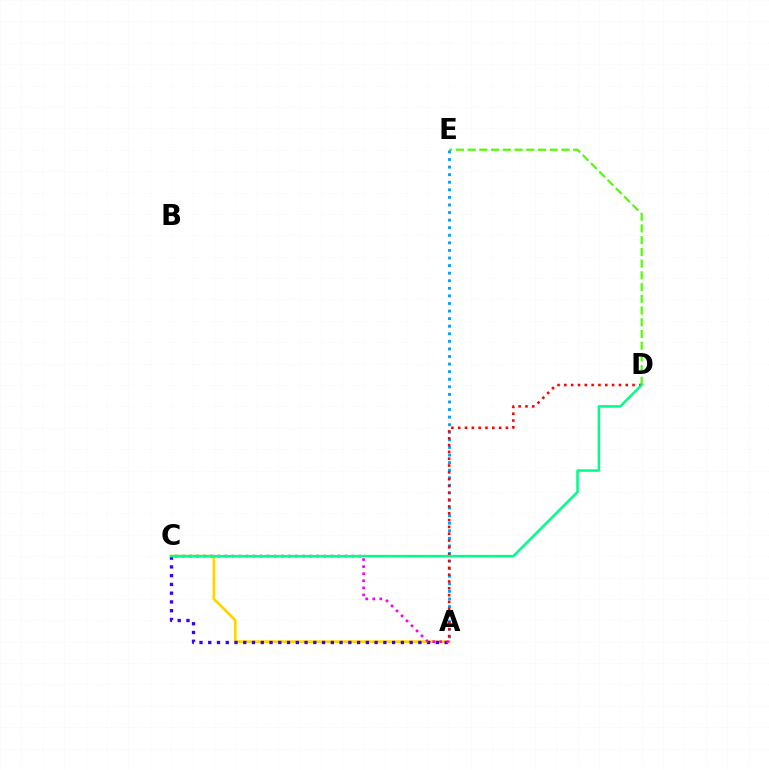{('A', 'C'): [{'color': '#ffd500', 'line_style': 'solid', 'thickness': 1.92}, {'color': '#3700ff', 'line_style': 'dotted', 'thickness': 2.38}, {'color': '#ff00ed', 'line_style': 'dotted', 'thickness': 1.92}], ('D', 'E'): [{'color': '#4fff00', 'line_style': 'dashed', 'thickness': 1.59}], ('A', 'E'): [{'color': '#009eff', 'line_style': 'dotted', 'thickness': 2.06}], ('A', 'D'): [{'color': '#ff0000', 'line_style': 'dotted', 'thickness': 1.85}], ('C', 'D'): [{'color': '#00ff86', 'line_style': 'solid', 'thickness': 1.82}]}